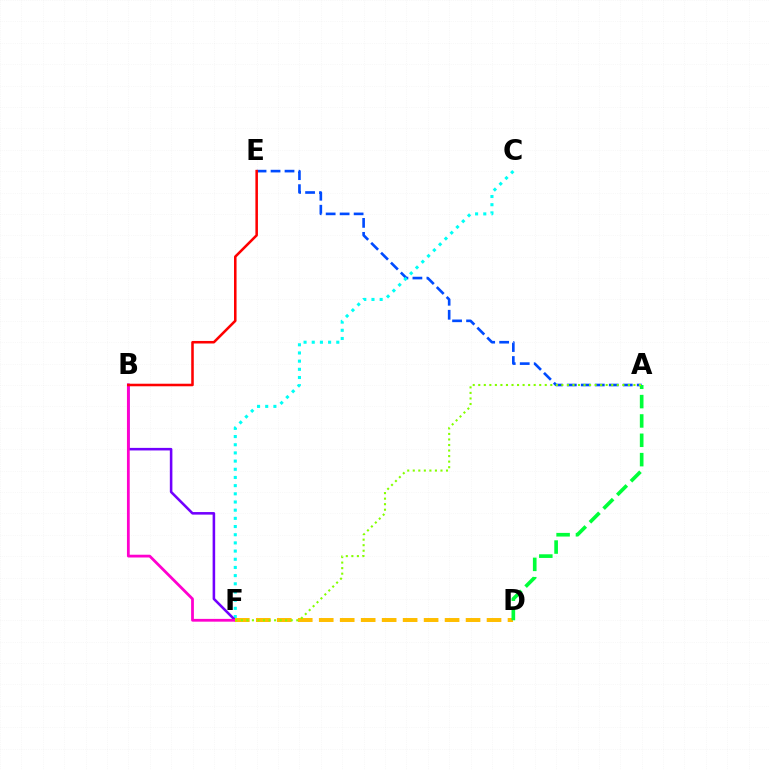{('A', 'E'): [{'color': '#004bff', 'line_style': 'dashed', 'thickness': 1.9}], ('C', 'F'): [{'color': '#00fff6', 'line_style': 'dotted', 'thickness': 2.22}], ('B', 'F'): [{'color': '#7200ff', 'line_style': 'solid', 'thickness': 1.85}, {'color': '#ff00cf', 'line_style': 'solid', 'thickness': 2.0}], ('D', 'F'): [{'color': '#ffbd00', 'line_style': 'dashed', 'thickness': 2.85}], ('B', 'E'): [{'color': '#ff0000', 'line_style': 'solid', 'thickness': 1.83}], ('A', 'D'): [{'color': '#00ff39', 'line_style': 'dashed', 'thickness': 2.63}], ('A', 'F'): [{'color': '#84ff00', 'line_style': 'dotted', 'thickness': 1.51}]}